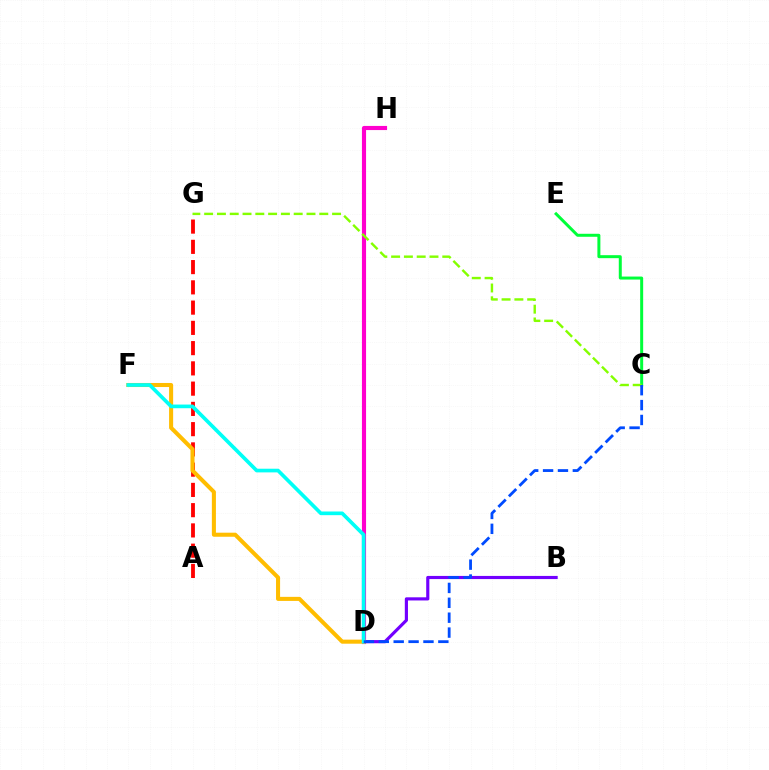{('D', 'H'): [{'color': '#ff00cf', 'line_style': 'solid', 'thickness': 2.98}], ('B', 'D'): [{'color': '#7200ff', 'line_style': 'solid', 'thickness': 2.27}], ('C', 'E'): [{'color': '#00ff39', 'line_style': 'solid', 'thickness': 2.15}], ('A', 'G'): [{'color': '#ff0000', 'line_style': 'dashed', 'thickness': 2.75}], ('D', 'F'): [{'color': '#ffbd00', 'line_style': 'solid', 'thickness': 2.92}, {'color': '#00fff6', 'line_style': 'solid', 'thickness': 2.64}], ('C', 'G'): [{'color': '#84ff00', 'line_style': 'dashed', 'thickness': 1.74}], ('C', 'D'): [{'color': '#004bff', 'line_style': 'dashed', 'thickness': 2.02}]}